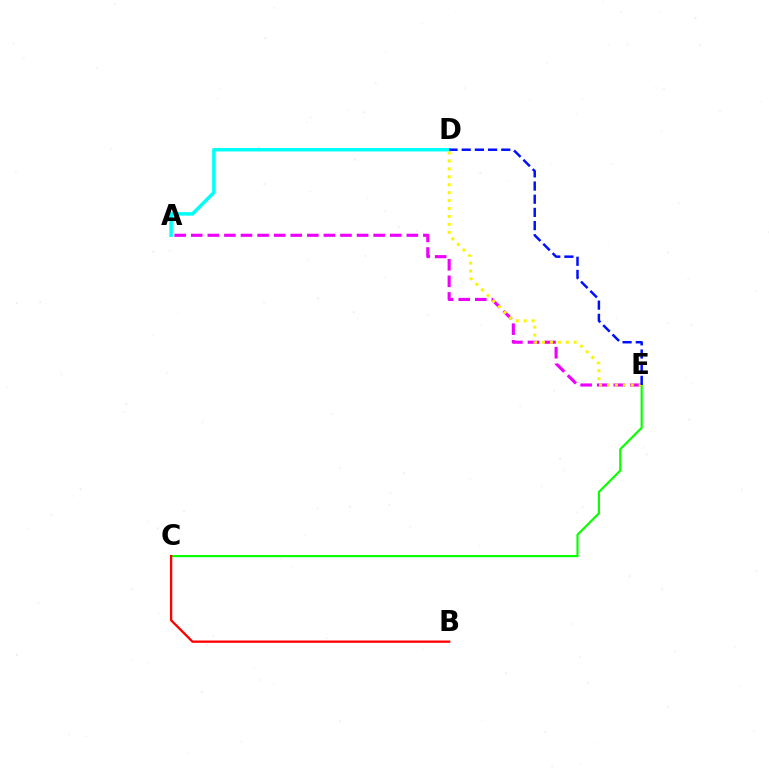{('C', 'E'): [{'color': '#08ff00', 'line_style': 'solid', 'thickness': 1.55}], ('A', 'D'): [{'color': '#00fff6', 'line_style': 'solid', 'thickness': 2.51}], ('A', 'E'): [{'color': '#ee00ff', 'line_style': 'dashed', 'thickness': 2.25}], ('D', 'E'): [{'color': '#fcf500', 'line_style': 'dotted', 'thickness': 2.16}, {'color': '#0010ff', 'line_style': 'dashed', 'thickness': 1.79}], ('B', 'C'): [{'color': '#ff0000', 'line_style': 'solid', 'thickness': 1.66}]}